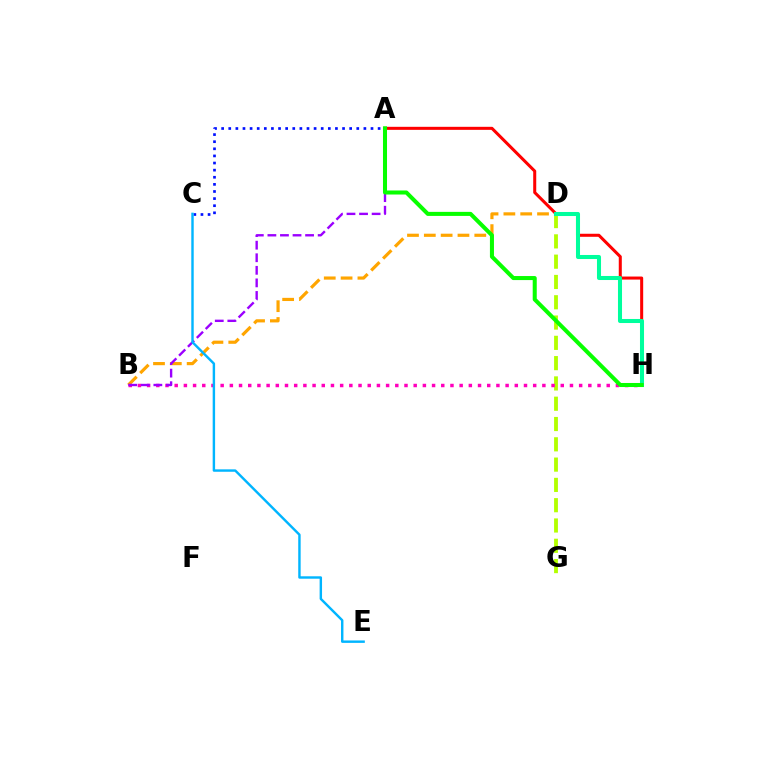{('D', 'G'): [{'color': '#b3ff00', 'line_style': 'dashed', 'thickness': 2.76}], ('A', 'C'): [{'color': '#0010ff', 'line_style': 'dotted', 'thickness': 1.93}], ('B', 'D'): [{'color': '#ffa500', 'line_style': 'dashed', 'thickness': 2.29}], ('A', 'H'): [{'color': '#ff0000', 'line_style': 'solid', 'thickness': 2.19}, {'color': '#08ff00', 'line_style': 'solid', 'thickness': 2.91}], ('D', 'H'): [{'color': '#00ff9d', 'line_style': 'solid', 'thickness': 2.91}], ('B', 'H'): [{'color': '#ff00bd', 'line_style': 'dotted', 'thickness': 2.5}], ('A', 'B'): [{'color': '#9b00ff', 'line_style': 'dashed', 'thickness': 1.71}], ('C', 'E'): [{'color': '#00b5ff', 'line_style': 'solid', 'thickness': 1.74}]}